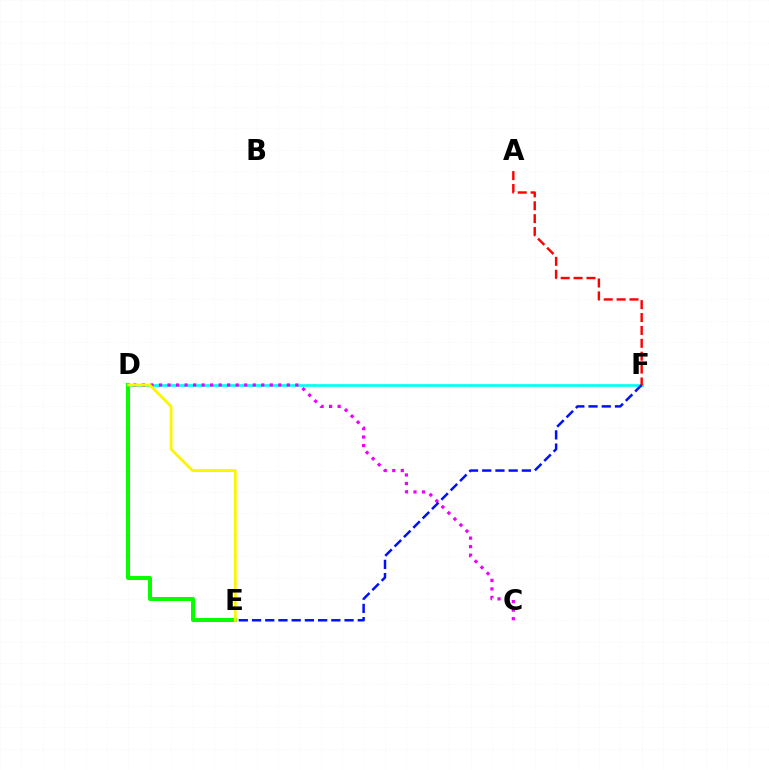{('D', 'F'): [{'color': '#00fff6', 'line_style': 'solid', 'thickness': 1.93}], ('D', 'E'): [{'color': '#08ff00', 'line_style': 'solid', 'thickness': 2.87}, {'color': '#fcf500', 'line_style': 'solid', 'thickness': 2.02}], ('C', 'D'): [{'color': '#ee00ff', 'line_style': 'dotted', 'thickness': 2.32}], ('E', 'F'): [{'color': '#0010ff', 'line_style': 'dashed', 'thickness': 1.8}], ('A', 'F'): [{'color': '#ff0000', 'line_style': 'dashed', 'thickness': 1.75}]}